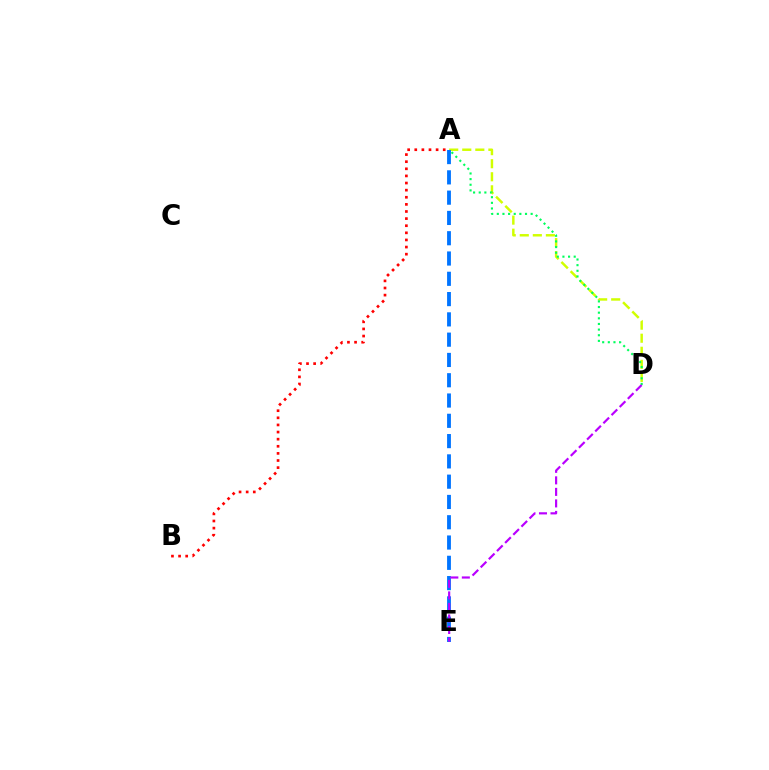{('A', 'D'): [{'color': '#d1ff00', 'line_style': 'dashed', 'thickness': 1.77}, {'color': '#00ff5c', 'line_style': 'dotted', 'thickness': 1.53}], ('A', 'E'): [{'color': '#0074ff', 'line_style': 'dashed', 'thickness': 2.76}], ('A', 'B'): [{'color': '#ff0000', 'line_style': 'dotted', 'thickness': 1.93}], ('D', 'E'): [{'color': '#b900ff', 'line_style': 'dashed', 'thickness': 1.57}]}